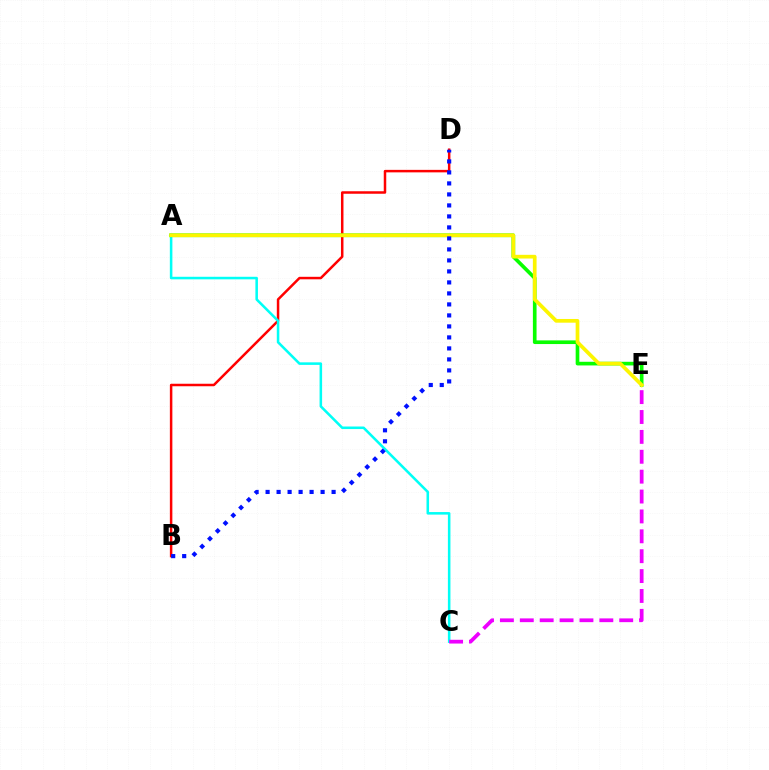{('B', 'D'): [{'color': '#ff0000', 'line_style': 'solid', 'thickness': 1.8}, {'color': '#0010ff', 'line_style': 'dotted', 'thickness': 2.99}], ('A', 'C'): [{'color': '#00fff6', 'line_style': 'solid', 'thickness': 1.84}], ('A', 'E'): [{'color': '#08ff00', 'line_style': 'solid', 'thickness': 2.64}, {'color': '#fcf500', 'line_style': 'solid', 'thickness': 2.67}], ('C', 'E'): [{'color': '#ee00ff', 'line_style': 'dashed', 'thickness': 2.7}]}